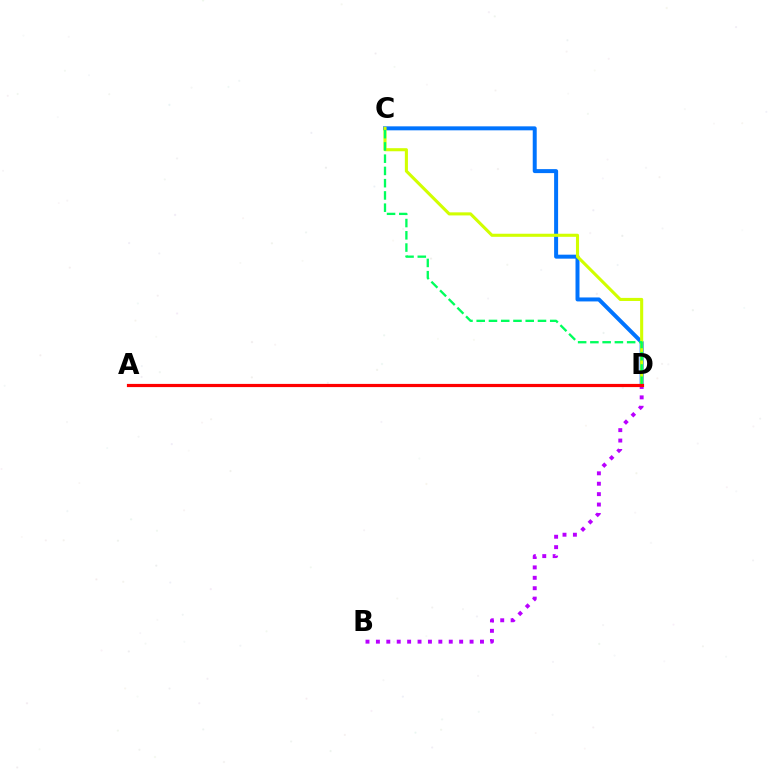{('C', 'D'): [{'color': '#0074ff', 'line_style': 'solid', 'thickness': 2.86}, {'color': '#d1ff00', 'line_style': 'solid', 'thickness': 2.22}, {'color': '#00ff5c', 'line_style': 'dashed', 'thickness': 1.66}], ('B', 'D'): [{'color': '#b900ff', 'line_style': 'dotted', 'thickness': 2.83}], ('A', 'D'): [{'color': '#ff0000', 'line_style': 'solid', 'thickness': 2.3}]}